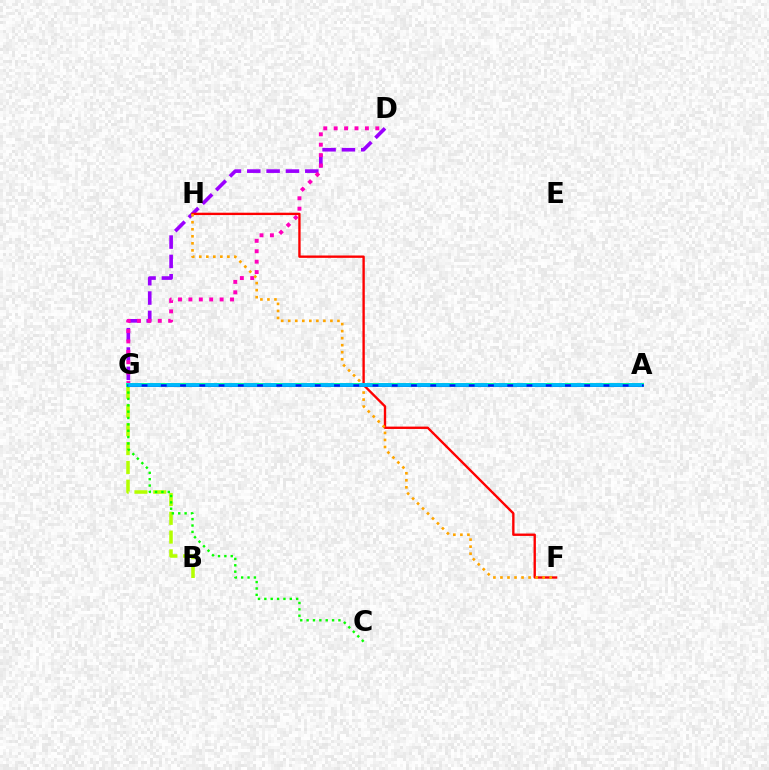{('D', 'G'): [{'color': '#9b00ff', 'line_style': 'dashed', 'thickness': 2.63}, {'color': '#ff00bd', 'line_style': 'dotted', 'thickness': 2.83}], ('F', 'H'): [{'color': '#ff0000', 'line_style': 'solid', 'thickness': 1.7}, {'color': '#ffa500', 'line_style': 'dotted', 'thickness': 1.91}], ('B', 'G'): [{'color': '#b3ff00', 'line_style': 'dashed', 'thickness': 2.55}], ('C', 'G'): [{'color': '#08ff00', 'line_style': 'dotted', 'thickness': 1.73}], ('A', 'G'): [{'color': '#00ff9d', 'line_style': 'solid', 'thickness': 2.88}, {'color': '#0010ff', 'line_style': 'solid', 'thickness': 1.8}, {'color': '#00b5ff', 'line_style': 'dashed', 'thickness': 2.61}]}